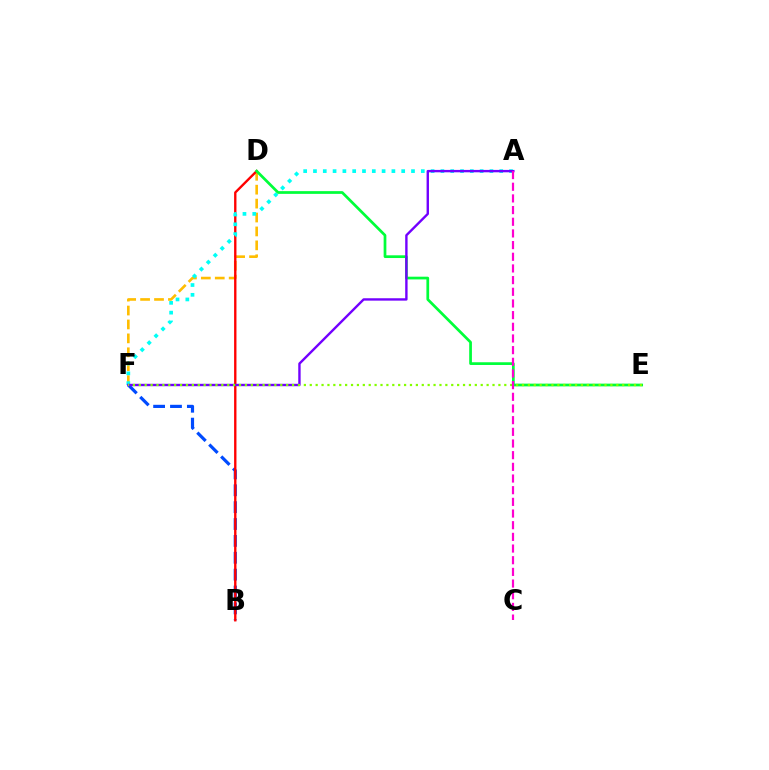{('D', 'F'): [{'color': '#ffbd00', 'line_style': 'dashed', 'thickness': 1.89}], ('B', 'F'): [{'color': '#004bff', 'line_style': 'dashed', 'thickness': 2.29}], ('B', 'D'): [{'color': '#ff0000', 'line_style': 'solid', 'thickness': 1.7}], ('A', 'F'): [{'color': '#00fff6', 'line_style': 'dotted', 'thickness': 2.66}, {'color': '#7200ff', 'line_style': 'solid', 'thickness': 1.72}], ('D', 'E'): [{'color': '#00ff39', 'line_style': 'solid', 'thickness': 1.96}], ('E', 'F'): [{'color': '#84ff00', 'line_style': 'dotted', 'thickness': 1.6}], ('A', 'C'): [{'color': '#ff00cf', 'line_style': 'dashed', 'thickness': 1.59}]}